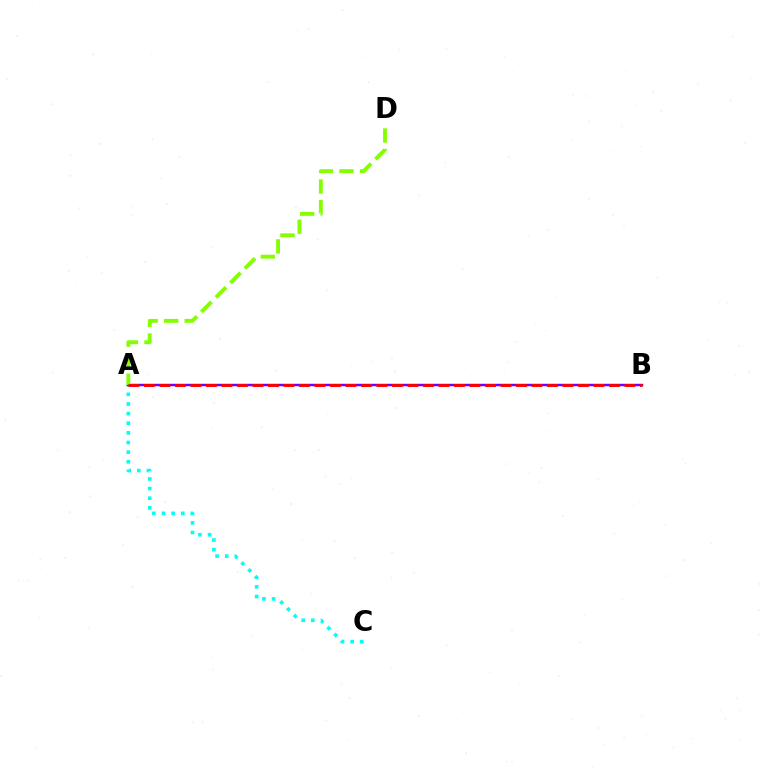{('A', 'C'): [{'color': '#00fff6', 'line_style': 'dotted', 'thickness': 2.62}], ('A', 'B'): [{'color': '#7200ff', 'line_style': 'solid', 'thickness': 1.76}, {'color': '#ff0000', 'line_style': 'dashed', 'thickness': 2.11}], ('A', 'D'): [{'color': '#84ff00', 'line_style': 'dashed', 'thickness': 2.79}]}